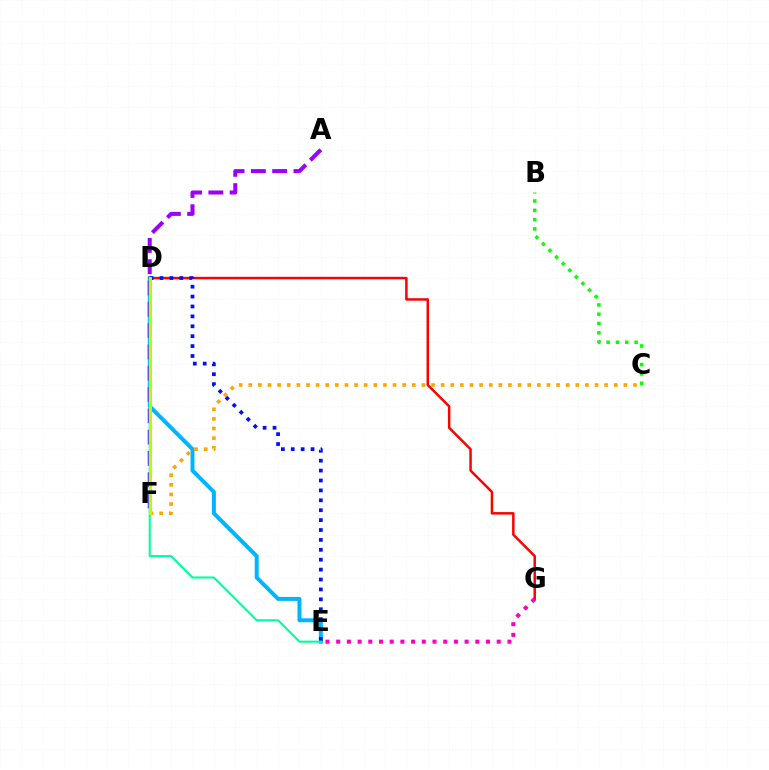{('B', 'C'): [{'color': '#08ff00', 'line_style': 'dotted', 'thickness': 2.53}], ('D', 'E'): [{'color': '#00b5ff', 'line_style': 'solid', 'thickness': 2.86}, {'color': '#0010ff', 'line_style': 'dotted', 'thickness': 2.69}, {'color': '#00ff9d', 'line_style': 'solid', 'thickness': 1.51}], ('D', 'G'): [{'color': '#ff0000', 'line_style': 'solid', 'thickness': 1.79}], ('A', 'F'): [{'color': '#9b00ff', 'line_style': 'dashed', 'thickness': 2.89}], ('C', 'F'): [{'color': '#ffa500', 'line_style': 'dotted', 'thickness': 2.61}], ('E', 'G'): [{'color': '#ff00bd', 'line_style': 'dotted', 'thickness': 2.91}], ('D', 'F'): [{'color': '#b3ff00', 'line_style': 'solid', 'thickness': 2.13}]}